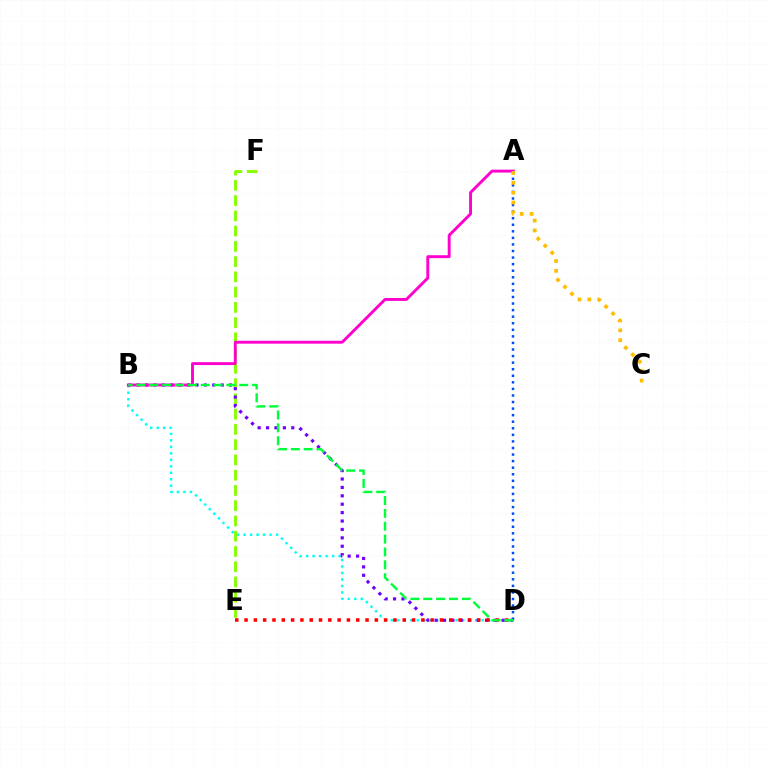{('B', 'D'): [{'color': '#00fff6', 'line_style': 'dotted', 'thickness': 1.76}, {'color': '#7200ff', 'line_style': 'dotted', 'thickness': 2.28}, {'color': '#00ff39', 'line_style': 'dashed', 'thickness': 1.75}], ('E', 'F'): [{'color': '#84ff00', 'line_style': 'dashed', 'thickness': 2.07}], ('A', 'B'): [{'color': '#ff00cf', 'line_style': 'solid', 'thickness': 2.09}], ('D', 'E'): [{'color': '#ff0000', 'line_style': 'dotted', 'thickness': 2.53}], ('A', 'D'): [{'color': '#004bff', 'line_style': 'dotted', 'thickness': 1.78}], ('A', 'C'): [{'color': '#ffbd00', 'line_style': 'dotted', 'thickness': 2.68}]}